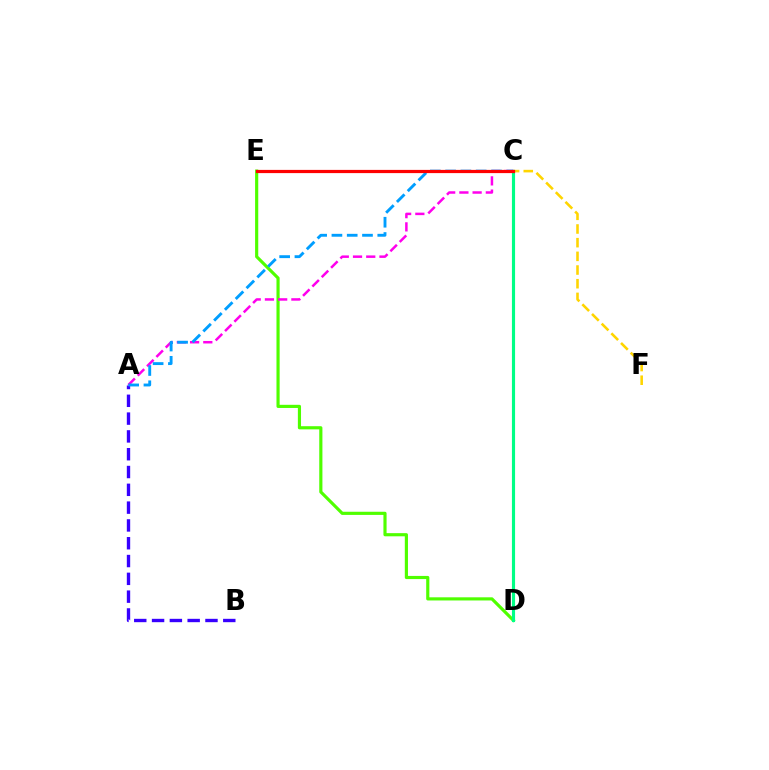{('C', 'F'): [{'color': '#ffd500', 'line_style': 'dashed', 'thickness': 1.86}], ('D', 'E'): [{'color': '#4fff00', 'line_style': 'solid', 'thickness': 2.27}], ('A', 'B'): [{'color': '#3700ff', 'line_style': 'dashed', 'thickness': 2.42}], ('A', 'C'): [{'color': '#ff00ed', 'line_style': 'dashed', 'thickness': 1.8}, {'color': '#009eff', 'line_style': 'dashed', 'thickness': 2.08}], ('C', 'D'): [{'color': '#00ff86', 'line_style': 'solid', 'thickness': 2.26}], ('C', 'E'): [{'color': '#ff0000', 'line_style': 'solid', 'thickness': 2.31}]}